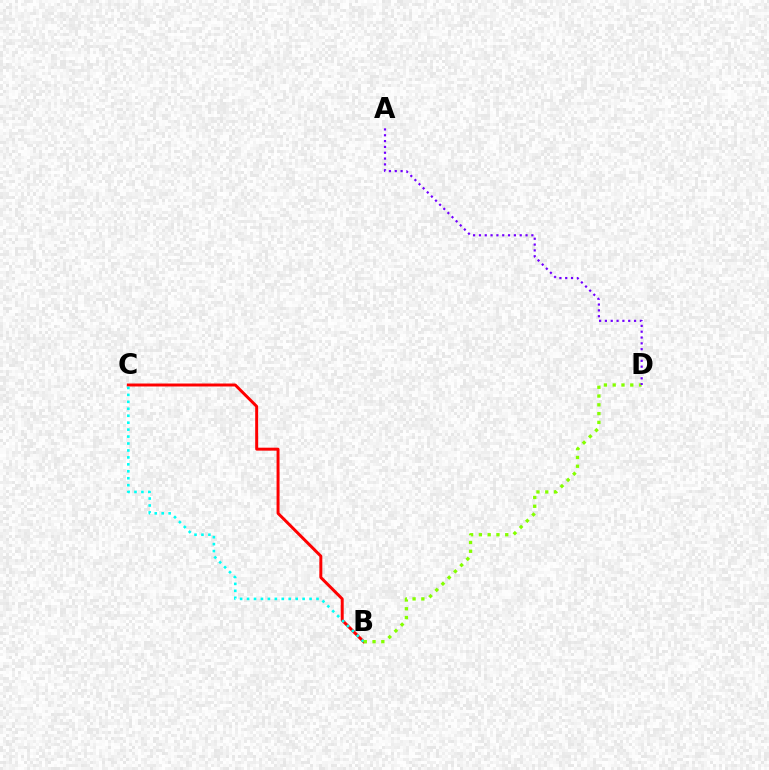{('B', 'C'): [{'color': '#ff0000', 'line_style': 'solid', 'thickness': 2.13}, {'color': '#00fff6', 'line_style': 'dotted', 'thickness': 1.89}], ('B', 'D'): [{'color': '#84ff00', 'line_style': 'dotted', 'thickness': 2.39}], ('A', 'D'): [{'color': '#7200ff', 'line_style': 'dotted', 'thickness': 1.58}]}